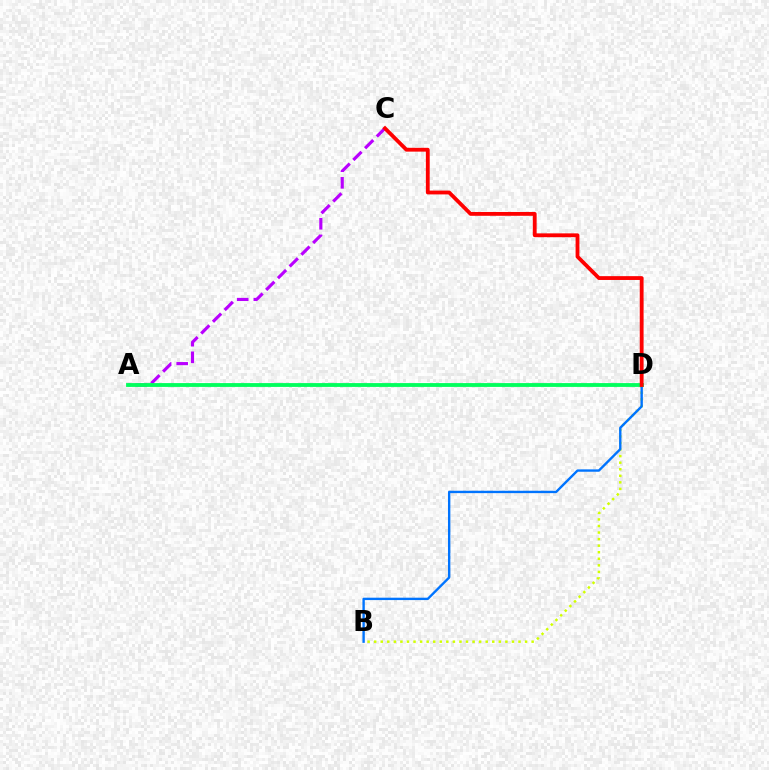{('B', 'D'): [{'color': '#d1ff00', 'line_style': 'dotted', 'thickness': 1.78}, {'color': '#0074ff', 'line_style': 'solid', 'thickness': 1.71}], ('A', 'C'): [{'color': '#b900ff', 'line_style': 'dashed', 'thickness': 2.26}], ('A', 'D'): [{'color': '#00ff5c', 'line_style': 'solid', 'thickness': 2.75}], ('C', 'D'): [{'color': '#ff0000', 'line_style': 'solid', 'thickness': 2.75}]}